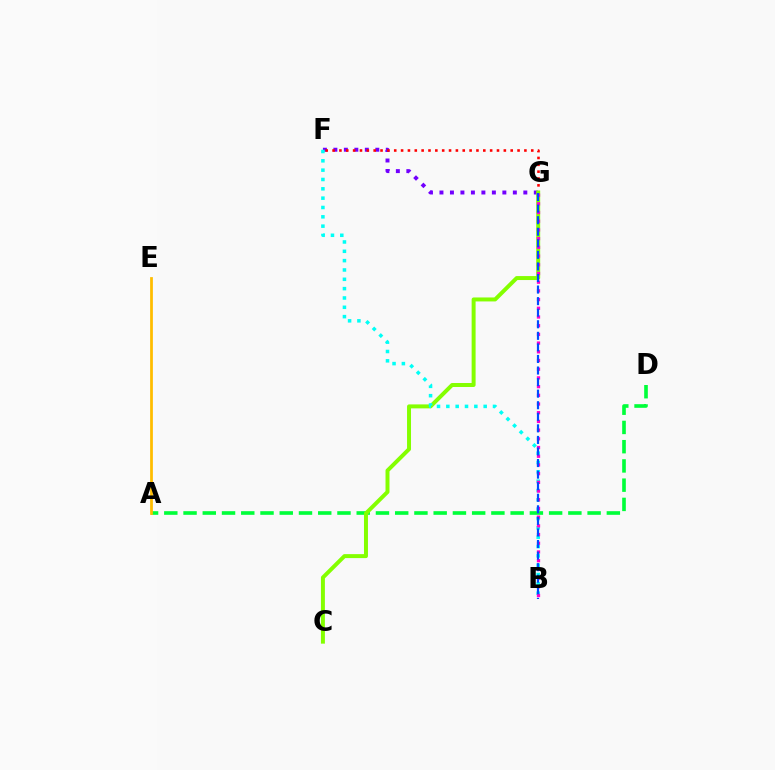{('F', 'G'): [{'color': '#7200ff', 'line_style': 'dotted', 'thickness': 2.85}, {'color': '#ff0000', 'line_style': 'dotted', 'thickness': 1.86}], ('A', 'D'): [{'color': '#00ff39', 'line_style': 'dashed', 'thickness': 2.61}], ('A', 'E'): [{'color': '#ffbd00', 'line_style': 'solid', 'thickness': 1.98}], ('C', 'G'): [{'color': '#84ff00', 'line_style': 'solid', 'thickness': 2.86}], ('B', 'F'): [{'color': '#00fff6', 'line_style': 'dotted', 'thickness': 2.54}], ('B', 'G'): [{'color': '#ff00cf', 'line_style': 'dotted', 'thickness': 2.36}, {'color': '#004bff', 'line_style': 'dashed', 'thickness': 1.57}]}